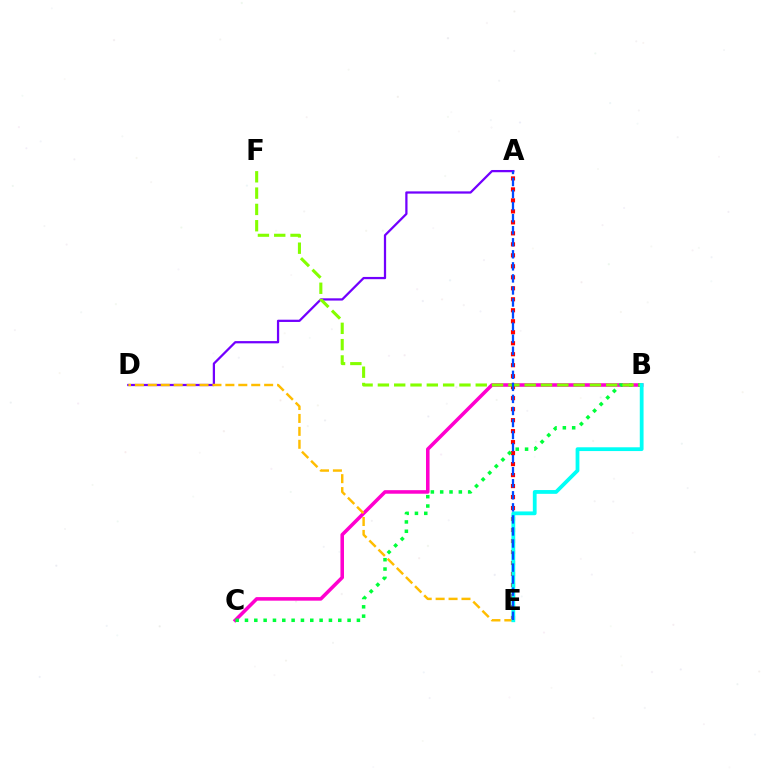{('B', 'C'): [{'color': '#ff00cf', 'line_style': 'solid', 'thickness': 2.56}, {'color': '#00ff39', 'line_style': 'dotted', 'thickness': 2.53}], ('A', 'E'): [{'color': '#ff0000', 'line_style': 'dotted', 'thickness': 2.99}, {'color': '#004bff', 'line_style': 'dashed', 'thickness': 1.64}], ('A', 'D'): [{'color': '#7200ff', 'line_style': 'solid', 'thickness': 1.62}], ('D', 'E'): [{'color': '#ffbd00', 'line_style': 'dashed', 'thickness': 1.76}], ('B', 'F'): [{'color': '#84ff00', 'line_style': 'dashed', 'thickness': 2.22}], ('B', 'E'): [{'color': '#00fff6', 'line_style': 'solid', 'thickness': 2.72}]}